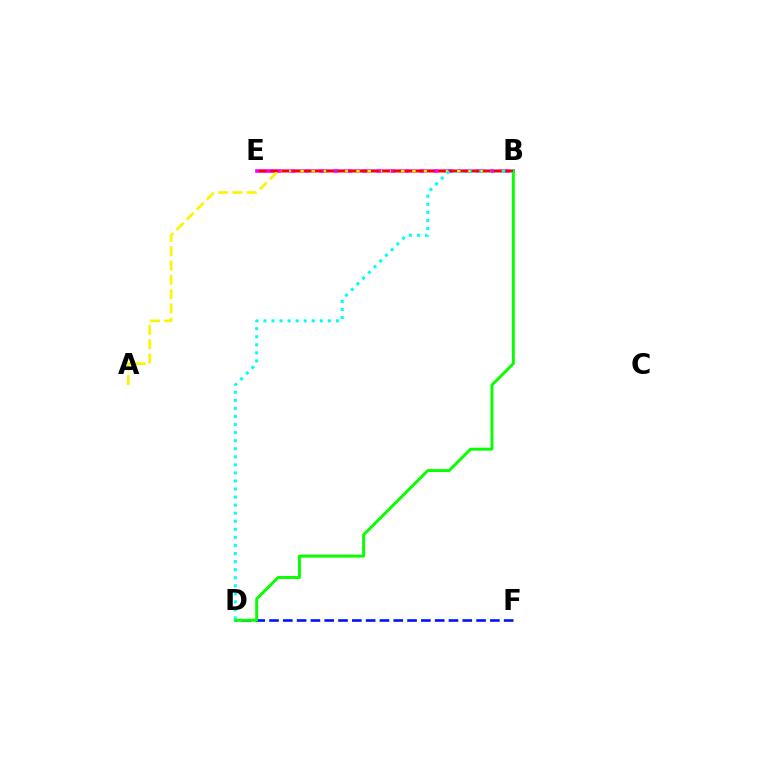{('B', 'E'): [{'color': '#ee00ff', 'line_style': 'solid', 'thickness': 2.62}, {'color': '#ff0000', 'line_style': 'dashed', 'thickness': 1.52}], ('D', 'F'): [{'color': '#0010ff', 'line_style': 'dashed', 'thickness': 1.88}], ('A', 'B'): [{'color': '#fcf500', 'line_style': 'dashed', 'thickness': 1.94}], ('B', 'D'): [{'color': '#08ff00', 'line_style': 'solid', 'thickness': 2.11}, {'color': '#00fff6', 'line_style': 'dotted', 'thickness': 2.19}]}